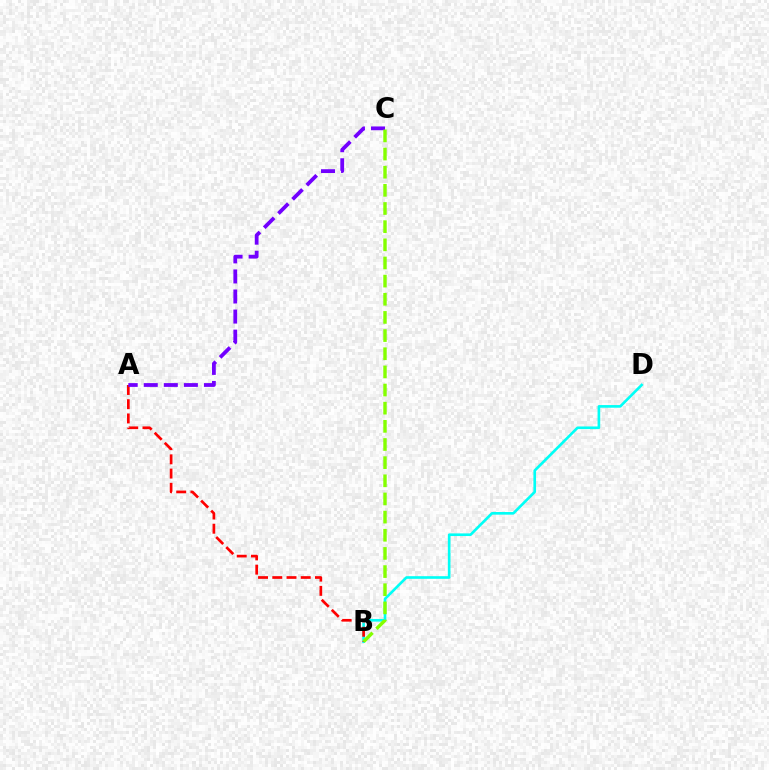{('B', 'D'): [{'color': '#00fff6', 'line_style': 'solid', 'thickness': 1.9}], ('A', 'B'): [{'color': '#ff0000', 'line_style': 'dashed', 'thickness': 1.93}], ('A', 'C'): [{'color': '#7200ff', 'line_style': 'dashed', 'thickness': 2.73}], ('B', 'C'): [{'color': '#84ff00', 'line_style': 'dashed', 'thickness': 2.47}]}